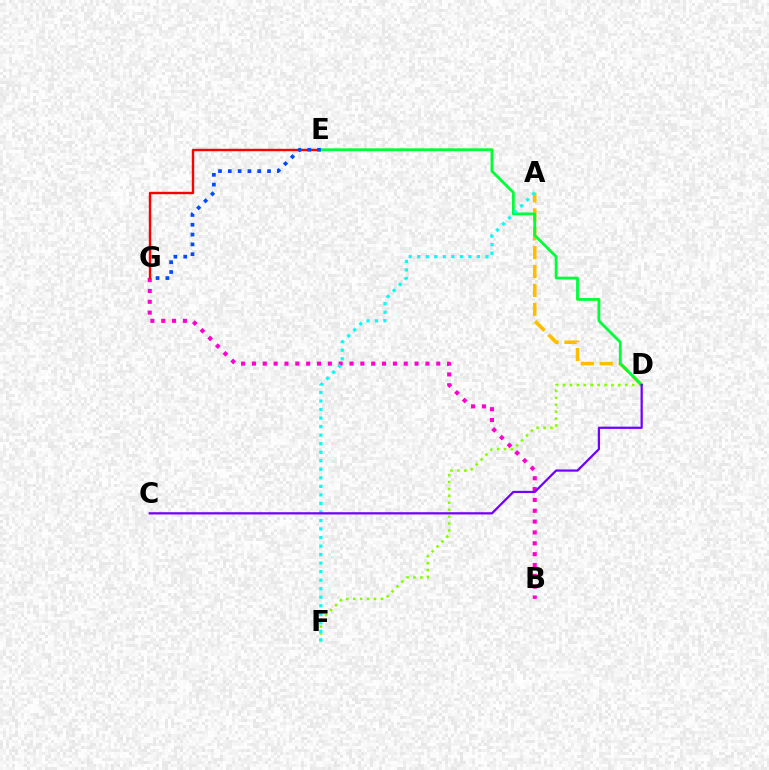{('B', 'G'): [{'color': '#ff00cf', 'line_style': 'dotted', 'thickness': 2.95}], ('A', 'D'): [{'color': '#ffbd00', 'line_style': 'dashed', 'thickness': 2.56}], ('D', 'F'): [{'color': '#84ff00', 'line_style': 'dotted', 'thickness': 1.88}], ('E', 'G'): [{'color': '#ff0000', 'line_style': 'solid', 'thickness': 1.74}, {'color': '#004bff', 'line_style': 'dotted', 'thickness': 2.66}], ('D', 'E'): [{'color': '#00ff39', 'line_style': 'solid', 'thickness': 2.02}], ('A', 'F'): [{'color': '#00fff6', 'line_style': 'dotted', 'thickness': 2.32}], ('C', 'D'): [{'color': '#7200ff', 'line_style': 'solid', 'thickness': 1.61}]}